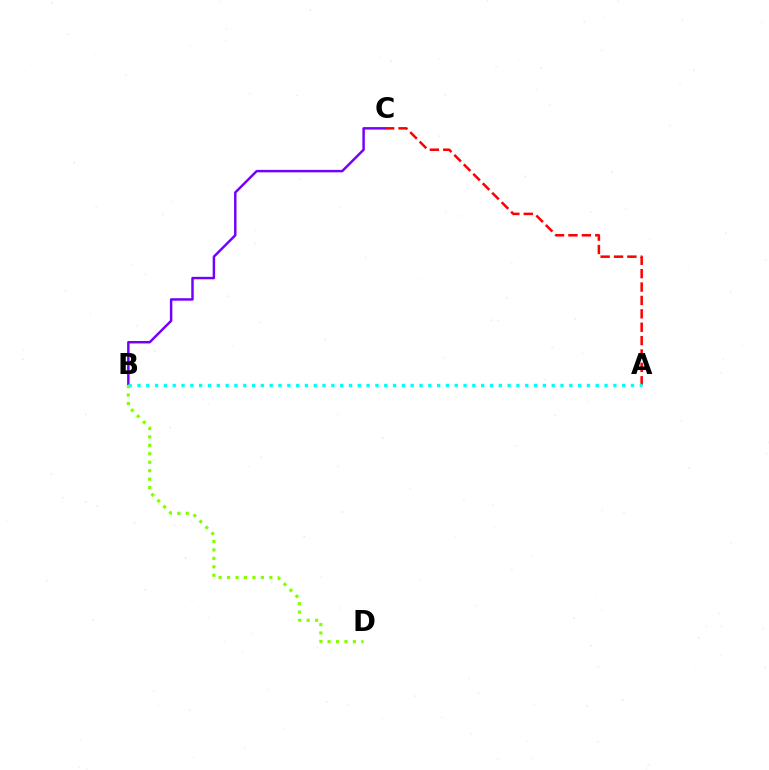{('B', 'C'): [{'color': '#7200ff', 'line_style': 'solid', 'thickness': 1.77}], ('A', 'C'): [{'color': '#ff0000', 'line_style': 'dashed', 'thickness': 1.82}], ('A', 'B'): [{'color': '#00fff6', 'line_style': 'dotted', 'thickness': 2.39}], ('B', 'D'): [{'color': '#84ff00', 'line_style': 'dotted', 'thickness': 2.3}]}